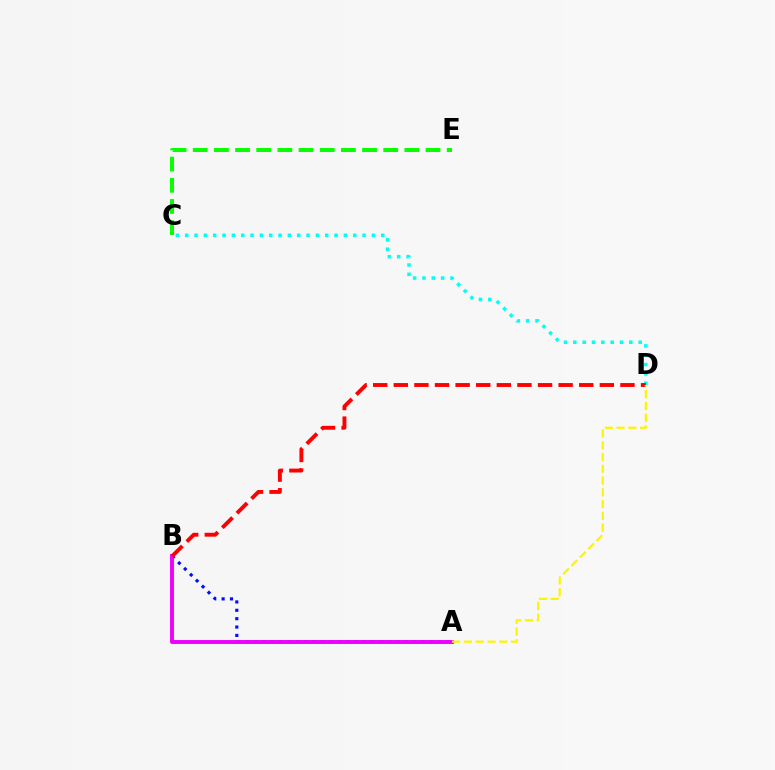{('A', 'B'): [{'color': '#0010ff', 'line_style': 'dotted', 'thickness': 2.27}, {'color': '#ee00ff', 'line_style': 'solid', 'thickness': 2.82}], ('C', 'E'): [{'color': '#08ff00', 'line_style': 'dashed', 'thickness': 2.88}], ('C', 'D'): [{'color': '#00fff6', 'line_style': 'dotted', 'thickness': 2.54}], ('B', 'D'): [{'color': '#ff0000', 'line_style': 'dashed', 'thickness': 2.8}], ('A', 'D'): [{'color': '#fcf500', 'line_style': 'dashed', 'thickness': 1.6}]}